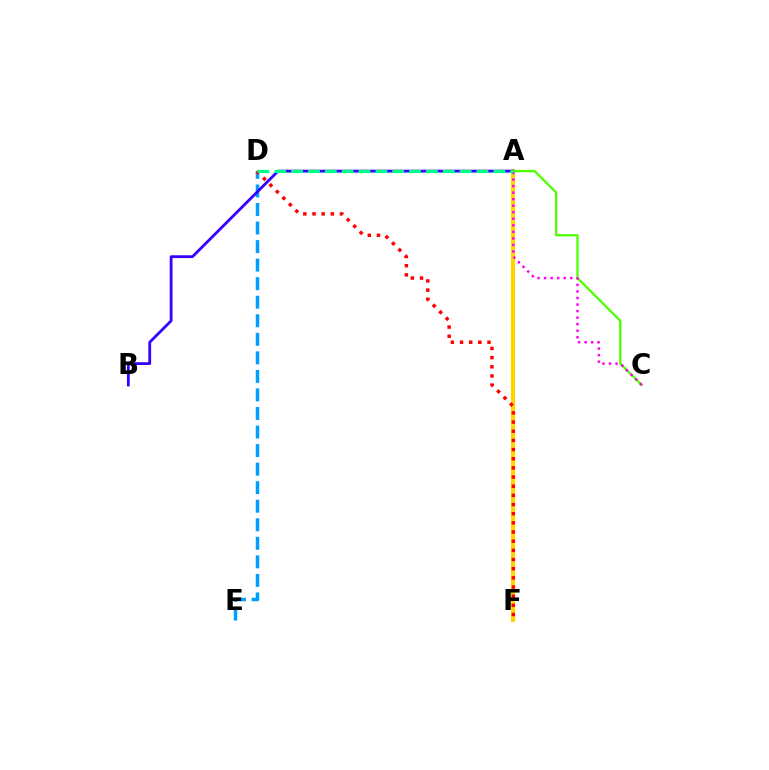{('D', 'E'): [{'color': '#009eff', 'line_style': 'dashed', 'thickness': 2.52}], ('A', 'F'): [{'color': '#ffd500', 'line_style': 'solid', 'thickness': 2.95}], ('A', 'B'): [{'color': '#3700ff', 'line_style': 'solid', 'thickness': 2.02}], ('D', 'F'): [{'color': '#ff0000', 'line_style': 'dotted', 'thickness': 2.49}], ('A', 'C'): [{'color': '#4fff00', 'line_style': 'solid', 'thickness': 1.66}, {'color': '#ff00ed', 'line_style': 'dotted', 'thickness': 1.78}], ('A', 'D'): [{'color': '#00ff86', 'line_style': 'dashed', 'thickness': 2.29}]}